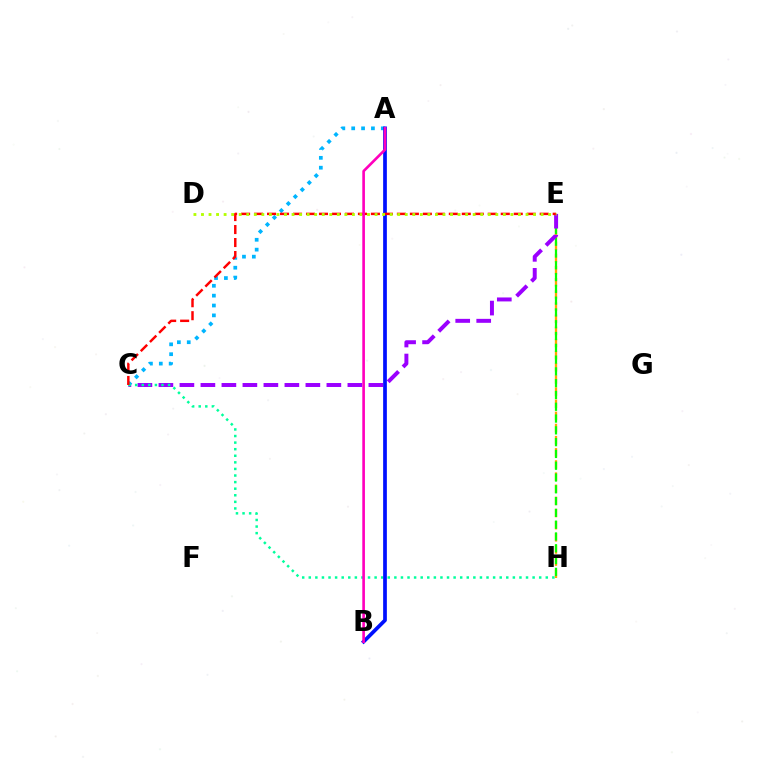{('E', 'H'): [{'color': '#ffa500', 'line_style': 'dashed', 'thickness': 1.65}, {'color': '#08ff00', 'line_style': 'dashed', 'thickness': 1.6}], ('C', 'E'): [{'color': '#9b00ff', 'line_style': 'dashed', 'thickness': 2.85}, {'color': '#ff0000', 'line_style': 'dashed', 'thickness': 1.76}], ('A', 'C'): [{'color': '#00b5ff', 'line_style': 'dotted', 'thickness': 2.68}], ('C', 'H'): [{'color': '#00ff9d', 'line_style': 'dotted', 'thickness': 1.79}], ('A', 'B'): [{'color': '#0010ff', 'line_style': 'solid', 'thickness': 2.68}, {'color': '#ff00bd', 'line_style': 'solid', 'thickness': 1.9}], ('D', 'E'): [{'color': '#b3ff00', 'line_style': 'dotted', 'thickness': 2.05}]}